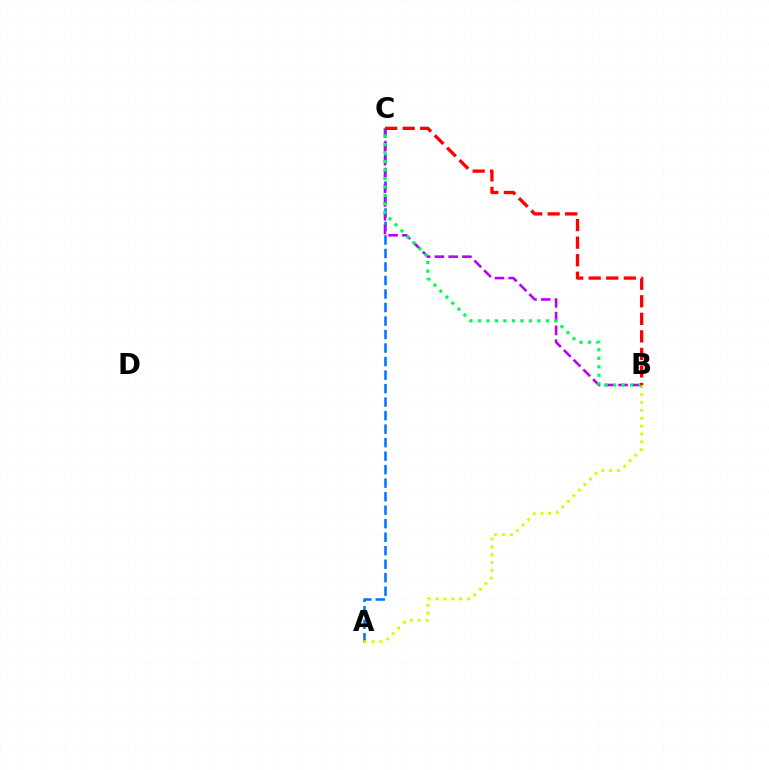{('A', 'C'): [{'color': '#0074ff', 'line_style': 'dashed', 'thickness': 1.84}], ('A', 'B'): [{'color': '#d1ff00', 'line_style': 'dotted', 'thickness': 2.14}], ('B', 'C'): [{'color': '#b900ff', 'line_style': 'dashed', 'thickness': 1.87}, {'color': '#00ff5c', 'line_style': 'dotted', 'thickness': 2.31}, {'color': '#ff0000', 'line_style': 'dashed', 'thickness': 2.38}]}